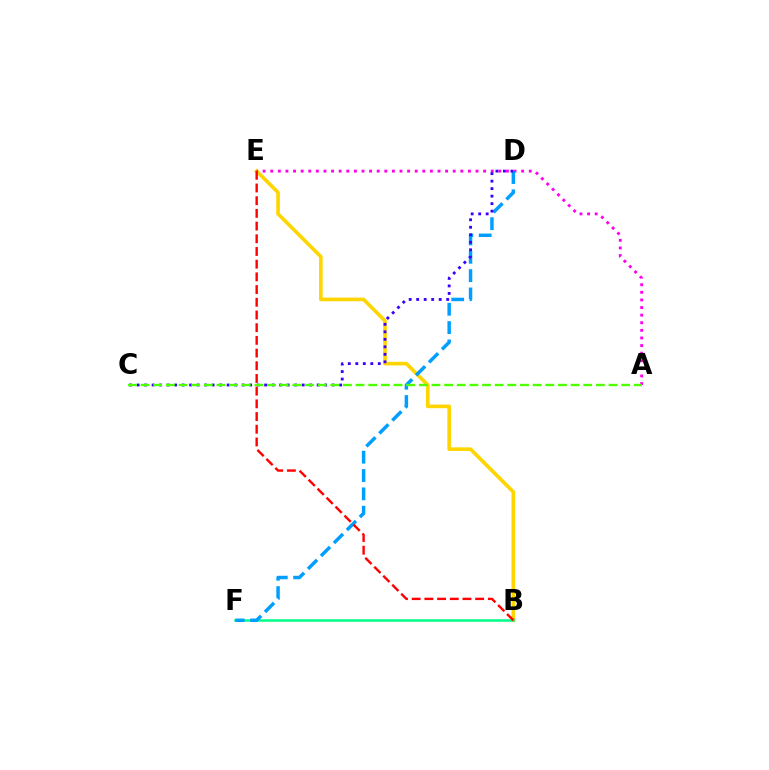{('B', 'E'): [{'color': '#ffd500', 'line_style': 'solid', 'thickness': 2.62}, {'color': '#ff0000', 'line_style': 'dashed', 'thickness': 1.73}], ('A', 'E'): [{'color': '#ff00ed', 'line_style': 'dotted', 'thickness': 2.07}], ('B', 'F'): [{'color': '#00ff86', 'line_style': 'solid', 'thickness': 1.8}], ('D', 'F'): [{'color': '#009eff', 'line_style': 'dashed', 'thickness': 2.49}], ('C', 'D'): [{'color': '#3700ff', 'line_style': 'dotted', 'thickness': 2.04}], ('A', 'C'): [{'color': '#4fff00', 'line_style': 'dashed', 'thickness': 1.72}]}